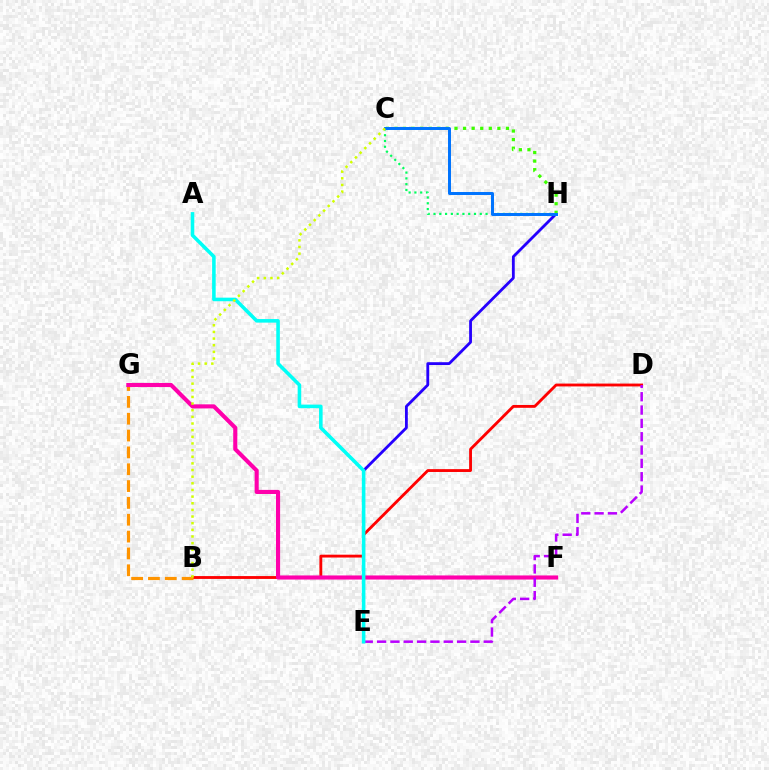{('B', 'D'): [{'color': '#ff0000', 'line_style': 'solid', 'thickness': 2.05}], ('E', 'H'): [{'color': '#2500ff', 'line_style': 'solid', 'thickness': 2.02}], ('B', 'G'): [{'color': '#ff9400', 'line_style': 'dashed', 'thickness': 2.29}], ('C', 'H'): [{'color': '#00ff5c', 'line_style': 'dotted', 'thickness': 1.57}, {'color': '#3dff00', 'line_style': 'dotted', 'thickness': 2.33}, {'color': '#0074ff', 'line_style': 'solid', 'thickness': 2.14}], ('F', 'G'): [{'color': '#ff00ac', 'line_style': 'solid', 'thickness': 2.95}], ('D', 'E'): [{'color': '#b900ff', 'line_style': 'dashed', 'thickness': 1.81}], ('A', 'E'): [{'color': '#00fff6', 'line_style': 'solid', 'thickness': 2.57}], ('B', 'C'): [{'color': '#d1ff00', 'line_style': 'dotted', 'thickness': 1.81}]}